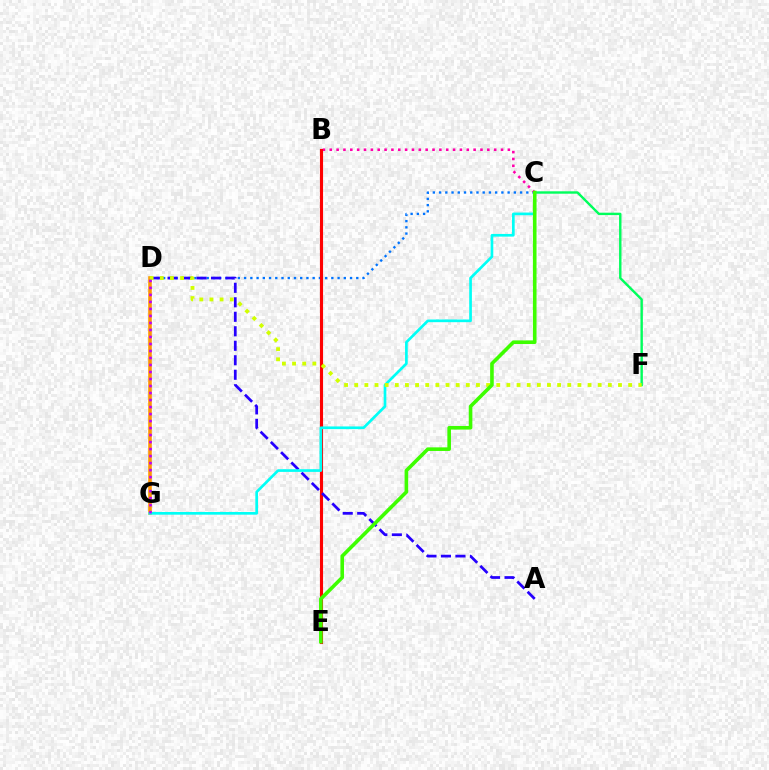{('C', 'D'): [{'color': '#0074ff', 'line_style': 'dotted', 'thickness': 1.69}], ('B', 'C'): [{'color': '#ff00ac', 'line_style': 'dotted', 'thickness': 1.86}], ('C', 'F'): [{'color': '#00ff5c', 'line_style': 'solid', 'thickness': 1.73}], ('B', 'E'): [{'color': '#ff0000', 'line_style': 'solid', 'thickness': 2.24}], ('A', 'D'): [{'color': '#2500ff', 'line_style': 'dashed', 'thickness': 1.97}], ('D', 'G'): [{'color': '#ff9400', 'line_style': 'solid', 'thickness': 2.58}, {'color': '#b900ff', 'line_style': 'dotted', 'thickness': 1.9}], ('C', 'G'): [{'color': '#00fff6', 'line_style': 'solid', 'thickness': 1.93}], ('D', 'F'): [{'color': '#d1ff00', 'line_style': 'dotted', 'thickness': 2.76}], ('C', 'E'): [{'color': '#3dff00', 'line_style': 'solid', 'thickness': 2.6}]}